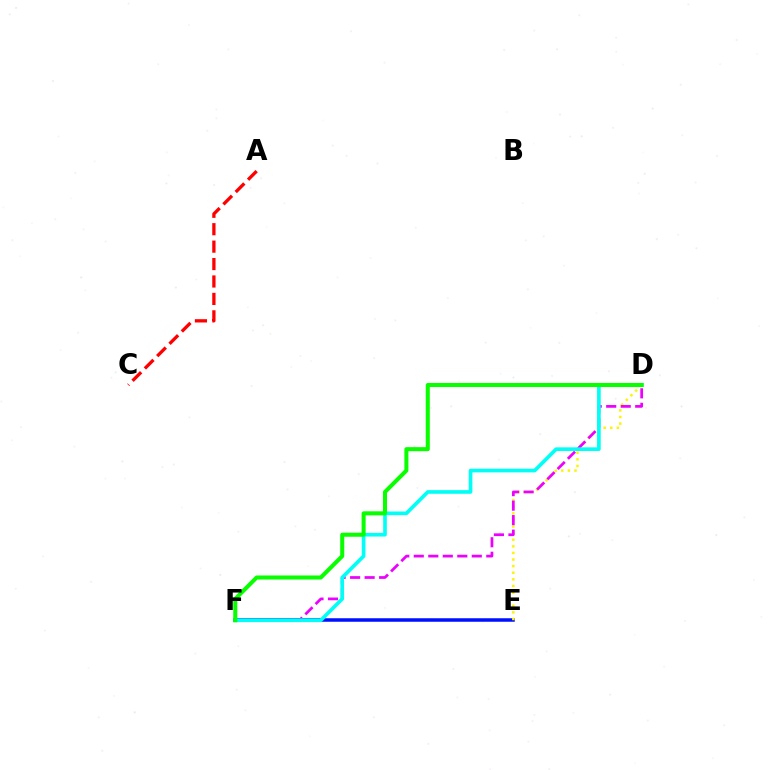{('E', 'F'): [{'color': '#0010ff', 'line_style': 'solid', 'thickness': 2.52}], ('D', 'E'): [{'color': '#fcf500', 'line_style': 'dotted', 'thickness': 1.79}], ('D', 'F'): [{'color': '#ee00ff', 'line_style': 'dashed', 'thickness': 1.97}, {'color': '#00fff6', 'line_style': 'solid', 'thickness': 2.63}, {'color': '#08ff00', 'line_style': 'solid', 'thickness': 2.91}], ('A', 'C'): [{'color': '#ff0000', 'line_style': 'dashed', 'thickness': 2.37}]}